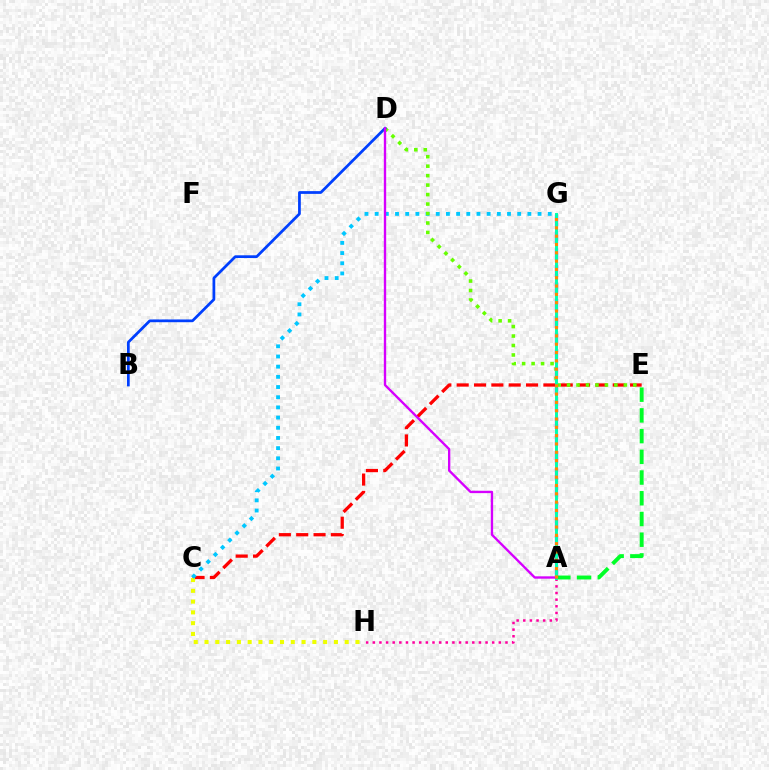{('A', 'H'): [{'color': '#ff00a0', 'line_style': 'dotted', 'thickness': 1.8}], ('C', 'E'): [{'color': '#ff0000', 'line_style': 'dashed', 'thickness': 2.36}], ('C', 'H'): [{'color': '#eeff00', 'line_style': 'dotted', 'thickness': 2.93}], ('C', 'G'): [{'color': '#00c7ff', 'line_style': 'dotted', 'thickness': 2.77}], ('A', 'E'): [{'color': '#00ff27', 'line_style': 'dashed', 'thickness': 2.81}], ('D', 'E'): [{'color': '#66ff00', 'line_style': 'dotted', 'thickness': 2.57}], ('A', 'G'): [{'color': '#4f00ff', 'line_style': 'dashed', 'thickness': 2.3}, {'color': '#00ffaf', 'line_style': 'solid', 'thickness': 2.13}, {'color': '#ff8800', 'line_style': 'dotted', 'thickness': 2.26}], ('B', 'D'): [{'color': '#003fff', 'line_style': 'solid', 'thickness': 1.98}], ('A', 'D'): [{'color': '#d600ff', 'line_style': 'solid', 'thickness': 1.7}]}